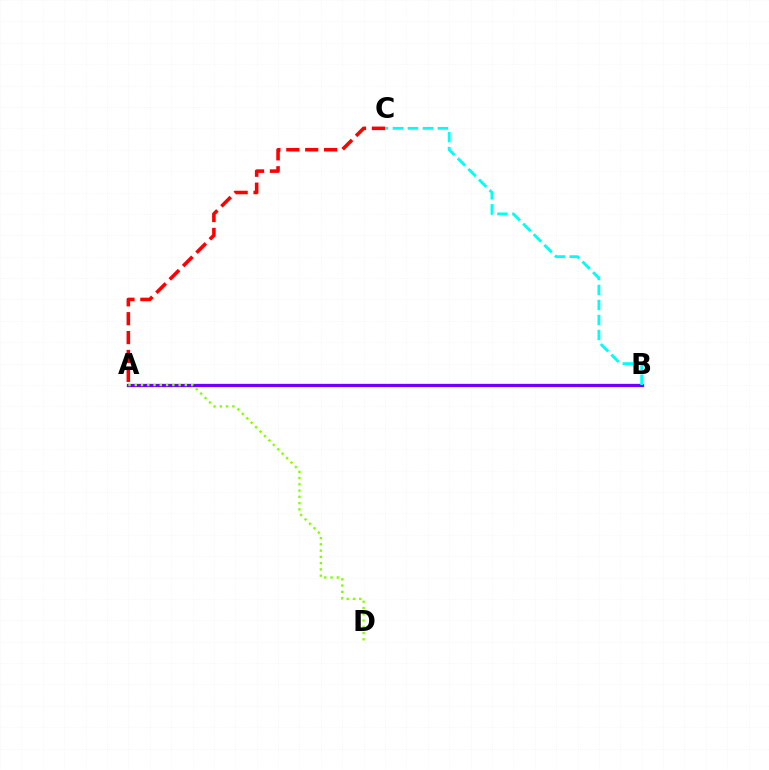{('A', 'C'): [{'color': '#ff0000', 'line_style': 'dashed', 'thickness': 2.57}], ('A', 'B'): [{'color': '#7200ff', 'line_style': 'solid', 'thickness': 2.36}], ('A', 'D'): [{'color': '#84ff00', 'line_style': 'dotted', 'thickness': 1.7}], ('B', 'C'): [{'color': '#00fff6', 'line_style': 'dashed', 'thickness': 2.04}]}